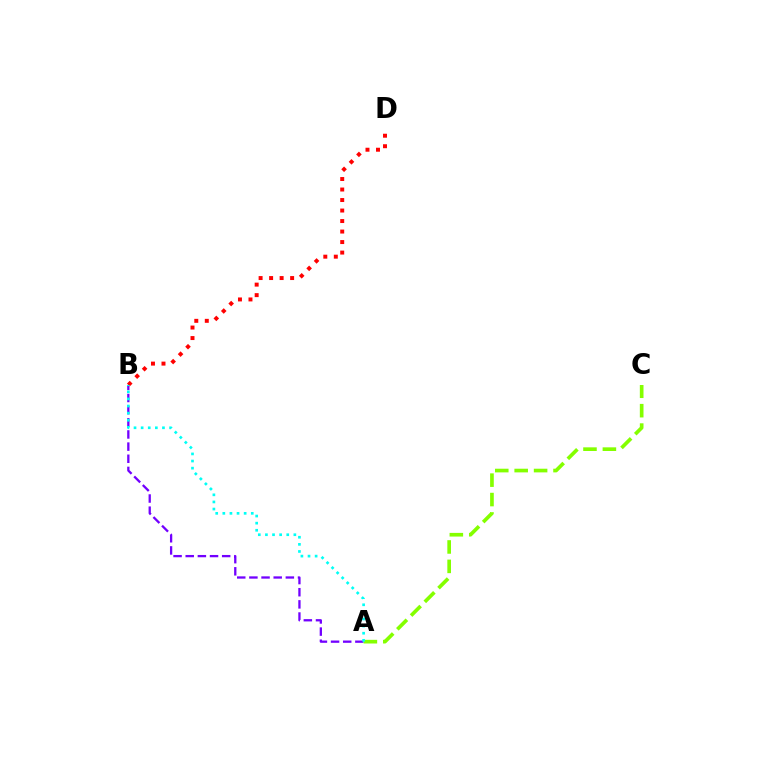{('A', 'B'): [{'color': '#7200ff', 'line_style': 'dashed', 'thickness': 1.65}, {'color': '#00fff6', 'line_style': 'dotted', 'thickness': 1.93}], ('B', 'D'): [{'color': '#ff0000', 'line_style': 'dotted', 'thickness': 2.85}], ('A', 'C'): [{'color': '#84ff00', 'line_style': 'dashed', 'thickness': 2.64}]}